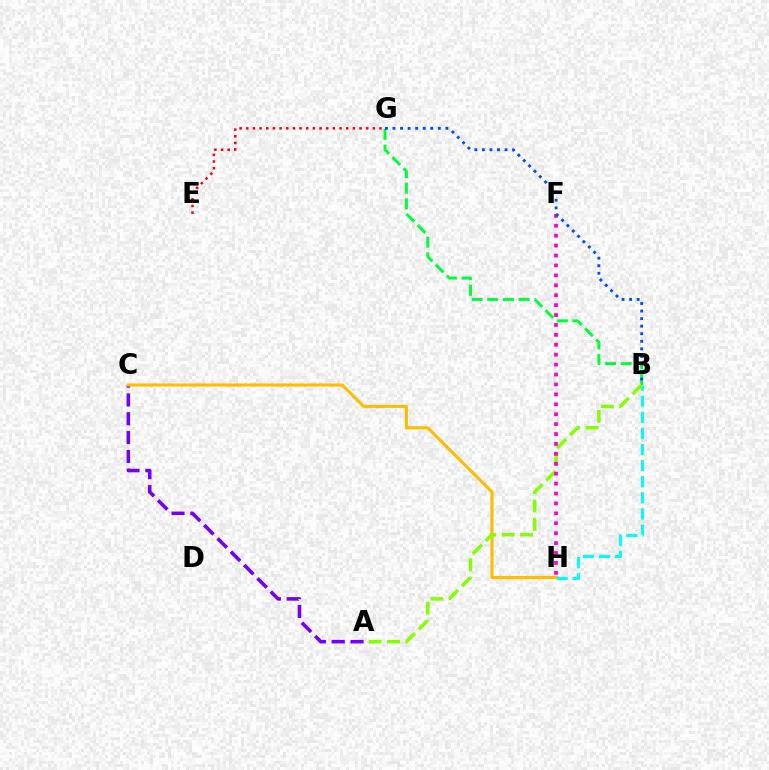{('A', 'C'): [{'color': '#7200ff', 'line_style': 'dashed', 'thickness': 2.56}], ('C', 'H'): [{'color': '#ffbd00', 'line_style': 'solid', 'thickness': 2.21}], ('E', 'G'): [{'color': '#ff0000', 'line_style': 'dotted', 'thickness': 1.81}], ('B', 'H'): [{'color': '#00fff6', 'line_style': 'dashed', 'thickness': 2.19}], ('B', 'G'): [{'color': '#00ff39', 'line_style': 'dashed', 'thickness': 2.13}, {'color': '#004bff', 'line_style': 'dotted', 'thickness': 2.05}], ('A', 'B'): [{'color': '#84ff00', 'line_style': 'dashed', 'thickness': 2.5}], ('F', 'H'): [{'color': '#ff00cf', 'line_style': 'dotted', 'thickness': 2.69}]}